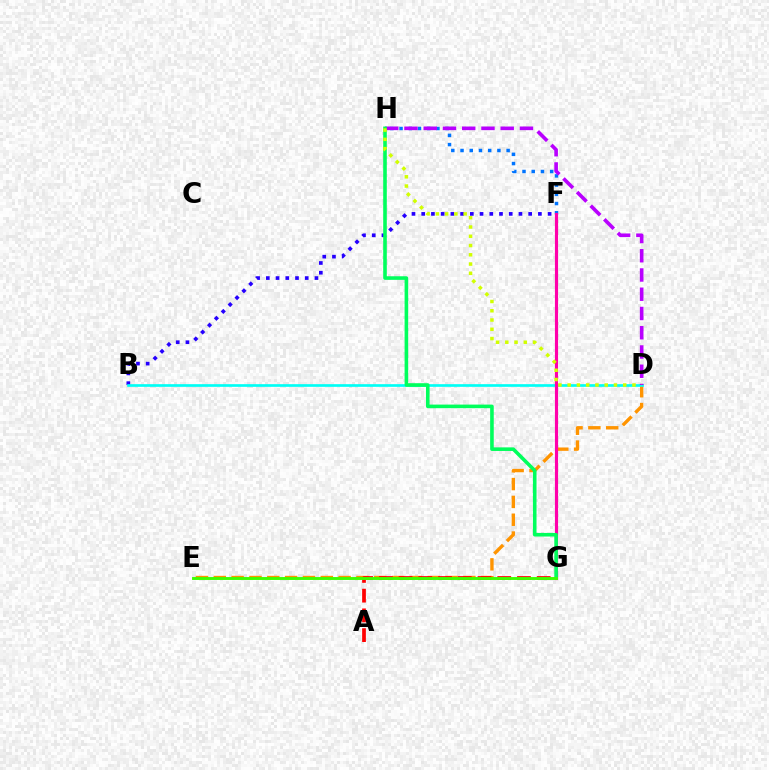{('B', 'F'): [{'color': '#2500ff', 'line_style': 'dotted', 'thickness': 2.64}], ('F', 'H'): [{'color': '#0074ff', 'line_style': 'dotted', 'thickness': 2.5}], ('D', 'E'): [{'color': '#ff9400', 'line_style': 'dashed', 'thickness': 2.42}], ('B', 'D'): [{'color': '#00fff6', 'line_style': 'solid', 'thickness': 1.92}], ('D', 'H'): [{'color': '#b900ff', 'line_style': 'dashed', 'thickness': 2.61}, {'color': '#d1ff00', 'line_style': 'dotted', 'thickness': 2.52}], ('F', 'G'): [{'color': '#ff00ac', 'line_style': 'solid', 'thickness': 2.27}], ('A', 'G'): [{'color': '#ff0000', 'line_style': 'dashed', 'thickness': 2.68}], ('G', 'H'): [{'color': '#00ff5c', 'line_style': 'solid', 'thickness': 2.59}], ('E', 'G'): [{'color': '#3dff00', 'line_style': 'solid', 'thickness': 2.1}]}